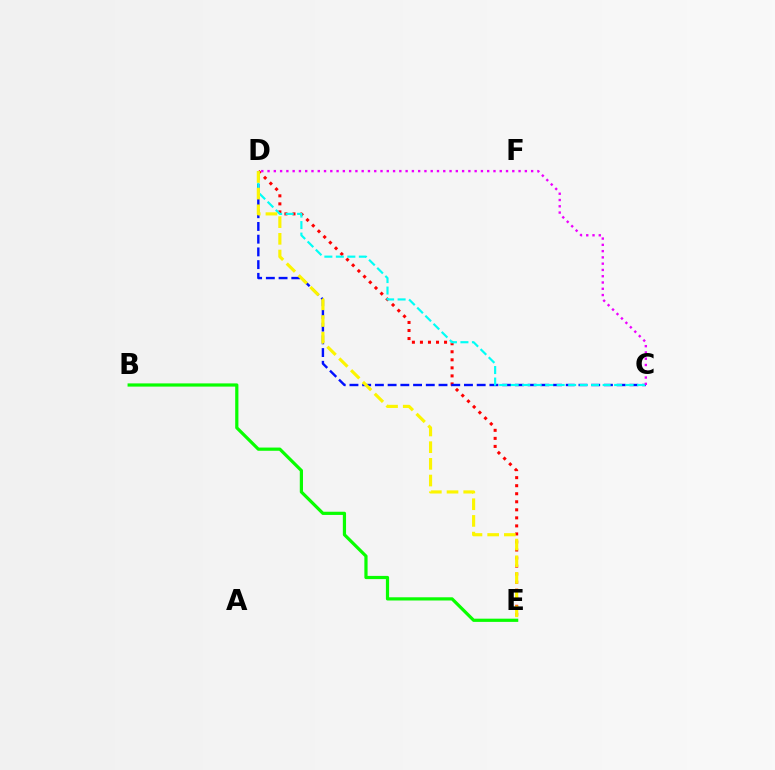{('D', 'E'): [{'color': '#ff0000', 'line_style': 'dotted', 'thickness': 2.18}, {'color': '#fcf500', 'line_style': 'dashed', 'thickness': 2.27}], ('B', 'E'): [{'color': '#08ff00', 'line_style': 'solid', 'thickness': 2.31}], ('C', 'D'): [{'color': '#0010ff', 'line_style': 'dashed', 'thickness': 1.73}, {'color': '#00fff6', 'line_style': 'dashed', 'thickness': 1.56}, {'color': '#ee00ff', 'line_style': 'dotted', 'thickness': 1.71}]}